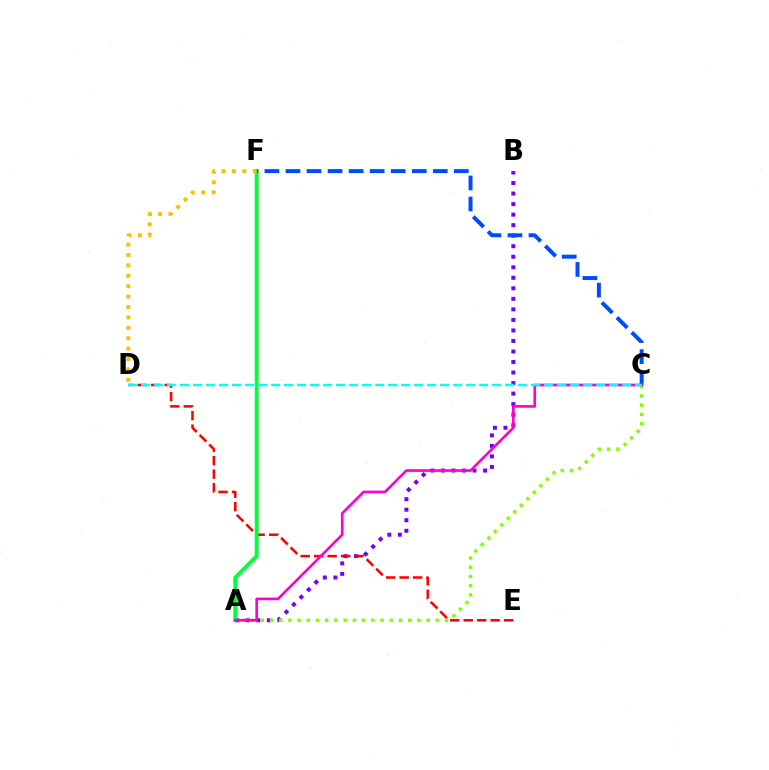{('A', 'B'): [{'color': '#7200ff', 'line_style': 'dotted', 'thickness': 2.86}], ('A', 'C'): [{'color': '#84ff00', 'line_style': 'dotted', 'thickness': 2.5}, {'color': '#ff00cf', 'line_style': 'solid', 'thickness': 1.91}], ('D', 'E'): [{'color': '#ff0000', 'line_style': 'dashed', 'thickness': 1.83}], ('A', 'F'): [{'color': '#00ff39', 'line_style': 'solid', 'thickness': 2.78}], ('C', 'F'): [{'color': '#004bff', 'line_style': 'dashed', 'thickness': 2.86}], ('C', 'D'): [{'color': '#00fff6', 'line_style': 'dashed', 'thickness': 1.77}], ('D', 'F'): [{'color': '#ffbd00', 'line_style': 'dotted', 'thickness': 2.83}]}